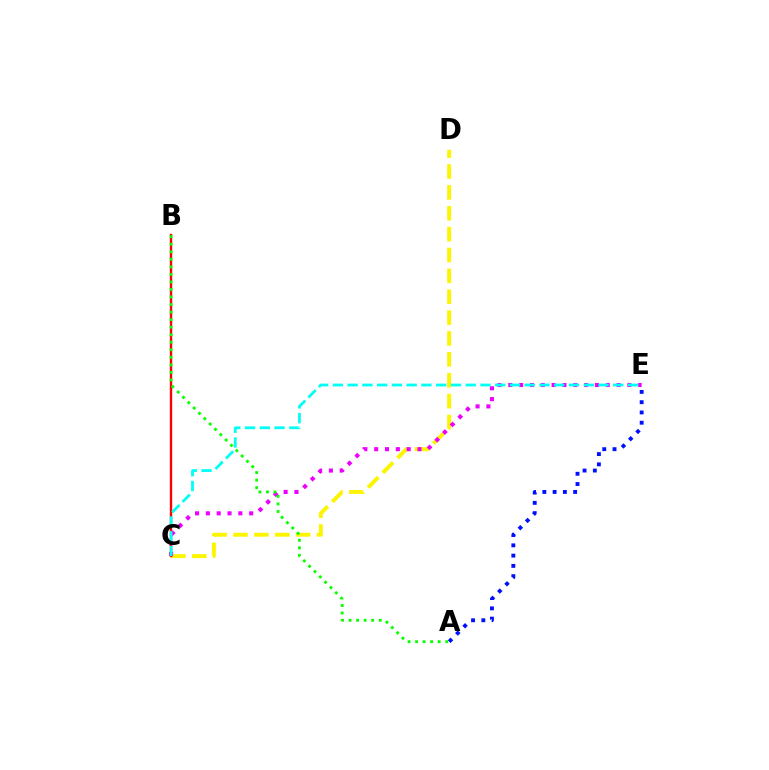{('C', 'D'): [{'color': '#fcf500', 'line_style': 'dashed', 'thickness': 2.84}], ('C', 'E'): [{'color': '#ee00ff', 'line_style': 'dotted', 'thickness': 2.94}, {'color': '#00fff6', 'line_style': 'dashed', 'thickness': 2.0}], ('B', 'C'): [{'color': '#ff0000', 'line_style': 'solid', 'thickness': 1.71}], ('A', 'E'): [{'color': '#0010ff', 'line_style': 'dotted', 'thickness': 2.79}], ('A', 'B'): [{'color': '#08ff00', 'line_style': 'dotted', 'thickness': 2.05}]}